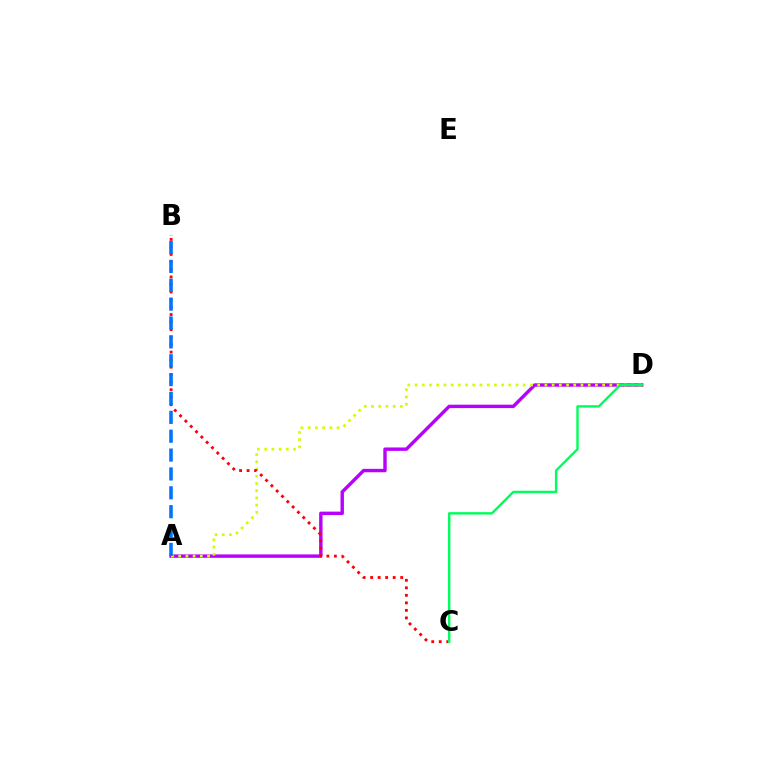{('A', 'D'): [{'color': '#b900ff', 'line_style': 'solid', 'thickness': 2.46}, {'color': '#d1ff00', 'line_style': 'dotted', 'thickness': 1.96}], ('B', 'C'): [{'color': '#ff0000', 'line_style': 'dotted', 'thickness': 2.04}], ('C', 'D'): [{'color': '#00ff5c', 'line_style': 'solid', 'thickness': 1.73}], ('A', 'B'): [{'color': '#0074ff', 'line_style': 'dashed', 'thickness': 2.56}]}